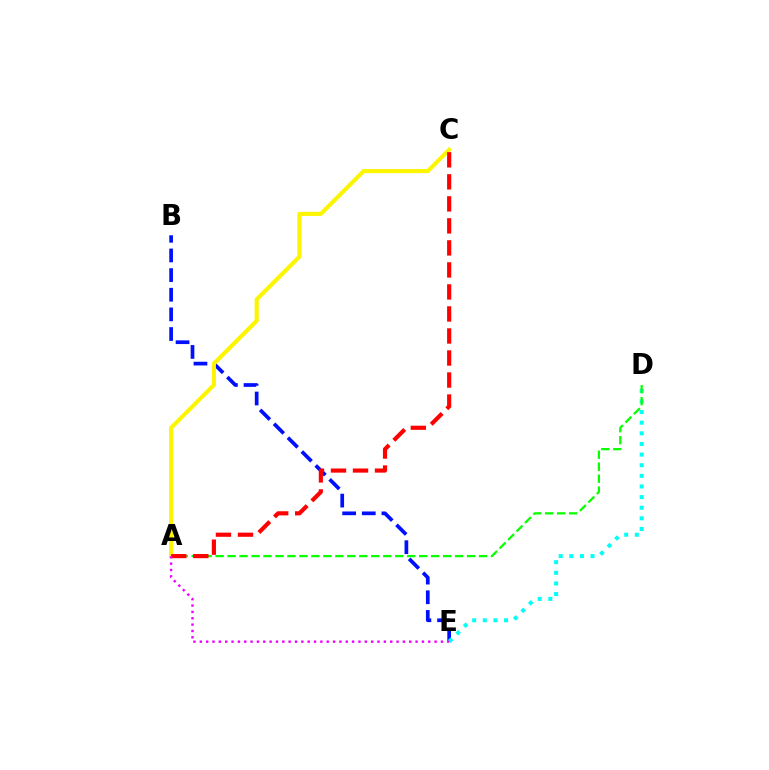{('B', 'E'): [{'color': '#0010ff', 'line_style': 'dashed', 'thickness': 2.67}], ('D', 'E'): [{'color': '#00fff6', 'line_style': 'dotted', 'thickness': 2.89}], ('A', 'D'): [{'color': '#08ff00', 'line_style': 'dashed', 'thickness': 1.63}], ('A', 'C'): [{'color': '#fcf500', 'line_style': 'solid', 'thickness': 2.97}, {'color': '#ff0000', 'line_style': 'dashed', 'thickness': 2.99}], ('A', 'E'): [{'color': '#ee00ff', 'line_style': 'dotted', 'thickness': 1.72}]}